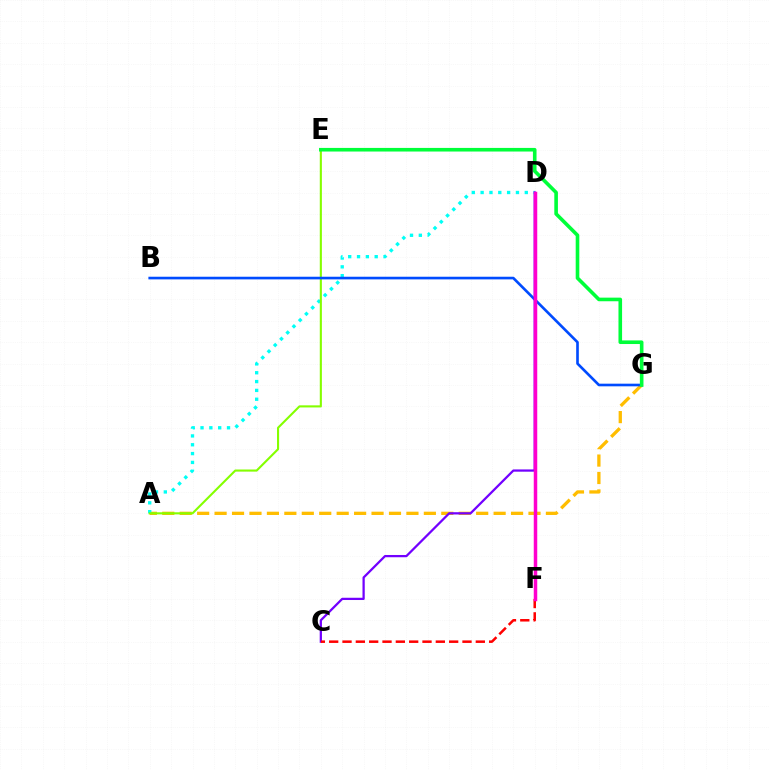{('A', 'G'): [{'color': '#ffbd00', 'line_style': 'dashed', 'thickness': 2.37}], ('A', 'D'): [{'color': '#00fff6', 'line_style': 'dotted', 'thickness': 2.4}], ('A', 'E'): [{'color': '#84ff00', 'line_style': 'solid', 'thickness': 1.52}], ('B', 'G'): [{'color': '#004bff', 'line_style': 'solid', 'thickness': 1.9}], ('E', 'G'): [{'color': '#00ff39', 'line_style': 'solid', 'thickness': 2.6}], ('C', 'D'): [{'color': '#7200ff', 'line_style': 'solid', 'thickness': 1.62}], ('C', 'F'): [{'color': '#ff0000', 'line_style': 'dashed', 'thickness': 1.81}], ('D', 'F'): [{'color': '#ff00cf', 'line_style': 'solid', 'thickness': 2.51}]}